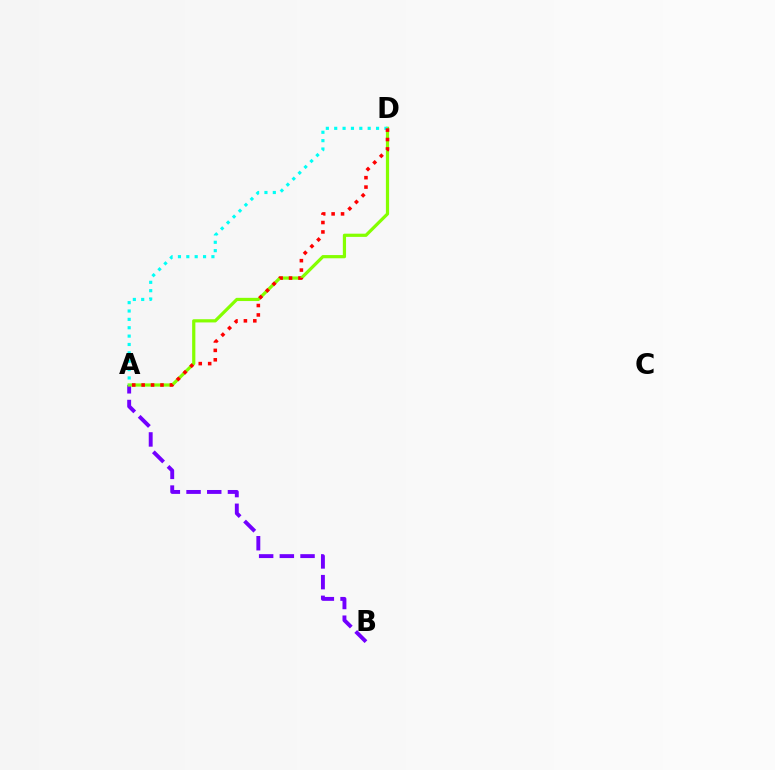{('A', 'B'): [{'color': '#7200ff', 'line_style': 'dashed', 'thickness': 2.81}], ('A', 'D'): [{'color': '#84ff00', 'line_style': 'solid', 'thickness': 2.31}, {'color': '#00fff6', 'line_style': 'dotted', 'thickness': 2.27}, {'color': '#ff0000', 'line_style': 'dotted', 'thickness': 2.56}]}